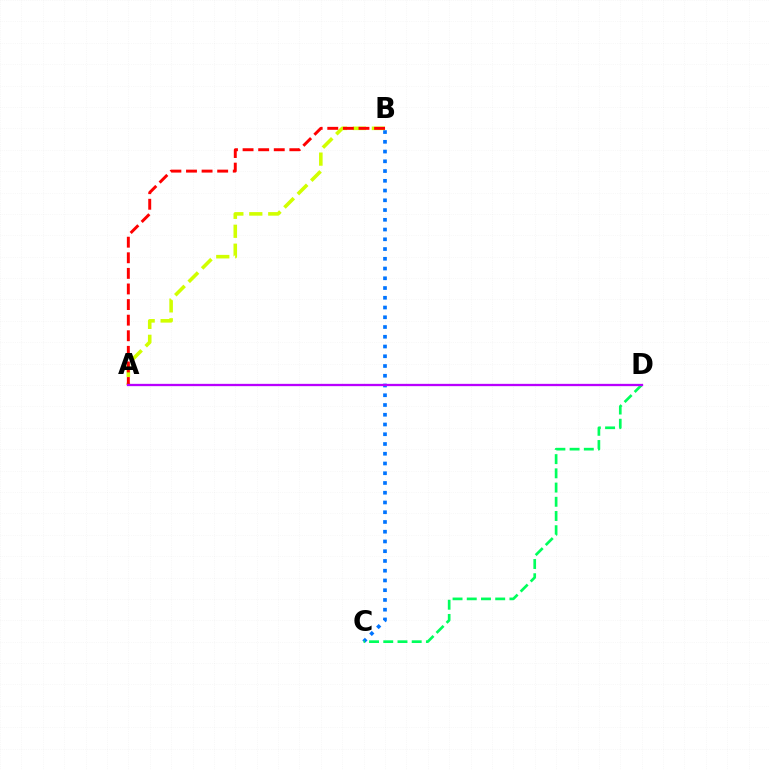{('B', 'C'): [{'color': '#0074ff', 'line_style': 'dotted', 'thickness': 2.65}], ('C', 'D'): [{'color': '#00ff5c', 'line_style': 'dashed', 'thickness': 1.93}], ('A', 'B'): [{'color': '#d1ff00', 'line_style': 'dashed', 'thickness': 2.57}, {'color': '#ff0000', 'line_style': 'dashed', 'thickness': 2.12}], ('A', 'D'): [{'color': '#b900ff', 'line_style': 'solid', 'thickness': 1.66}]}